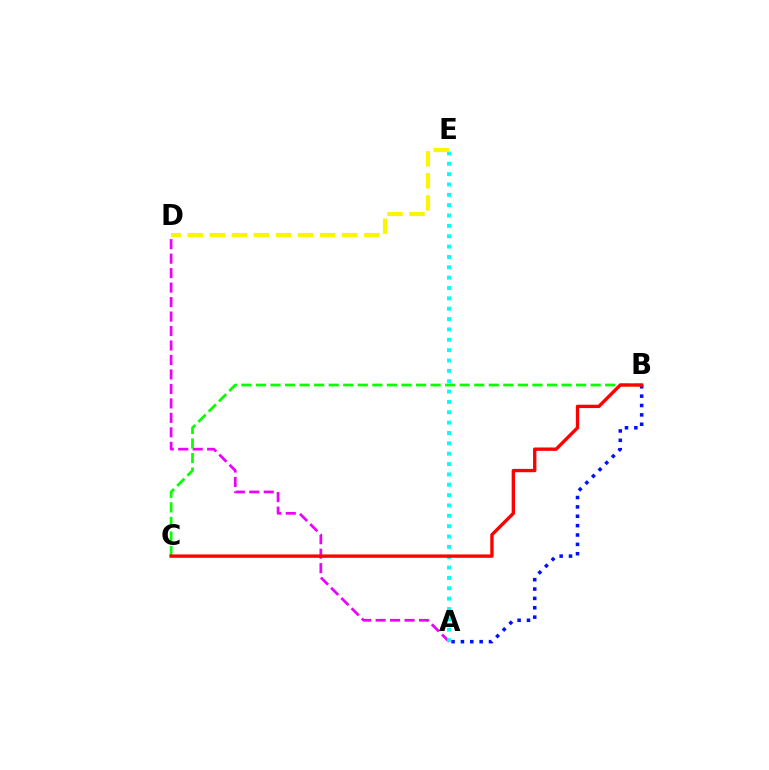{('A', 'D'): [{'color': '#ee00ff', 'line_style': 'dashed', 'thickness': 1.97}], ('A', 'B'): [{'color': '#0010ff', 'line_style': 'dotted', 'thickness': 2.54}], ('B', 'C'): [{'color': '#08ff00', 'line_style': 'dashed', 'thickness': 1.98}, {'color': '#ff0000', 'line_style': 'solid', 'thickness': 2.41}], ('A', 'E'): [{'color': '#00fff6', 'line_style': 'dotted', 'thickness': 2.81}], ('D', 'E'): [{'color': '#fcf500', 'line_style': 'dashed', 'thickness': 3.0}]}